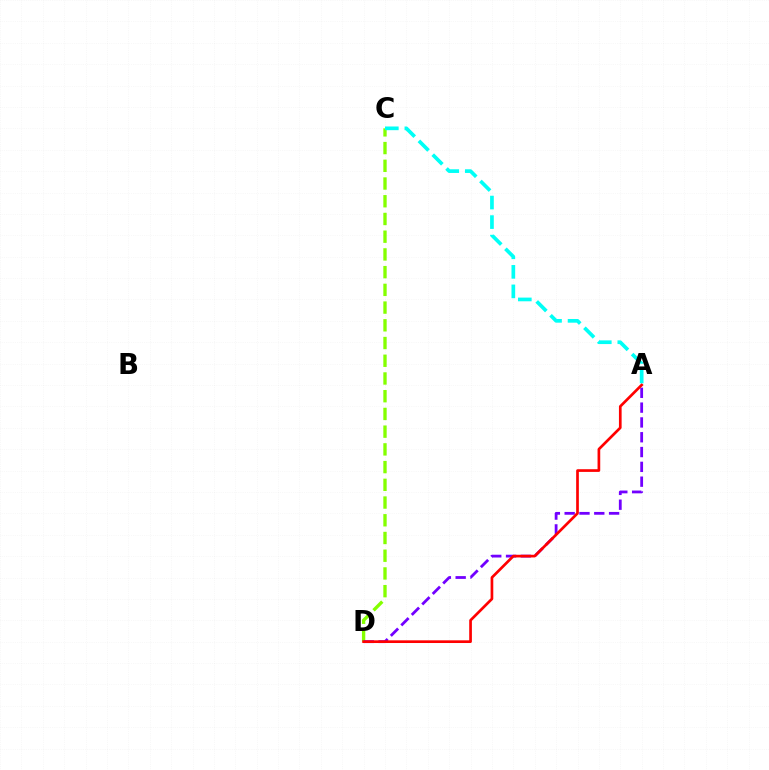{('C', 'D'): [{'color': '#84ff00', 'line_style': 'dashed', 'thickness': 2.41}], ('A', 'D'): [{'color': '#7200ff', 'line_style': 'dashed', 'thickness': 2.01}, {'color': '#ff0000', 'line_style': 'solid', 'thickness': 1.94}], ('A', 'C'): [{'color': '#00fff6', 'line_style': 'dashed', 'thickness': 2.65}]}